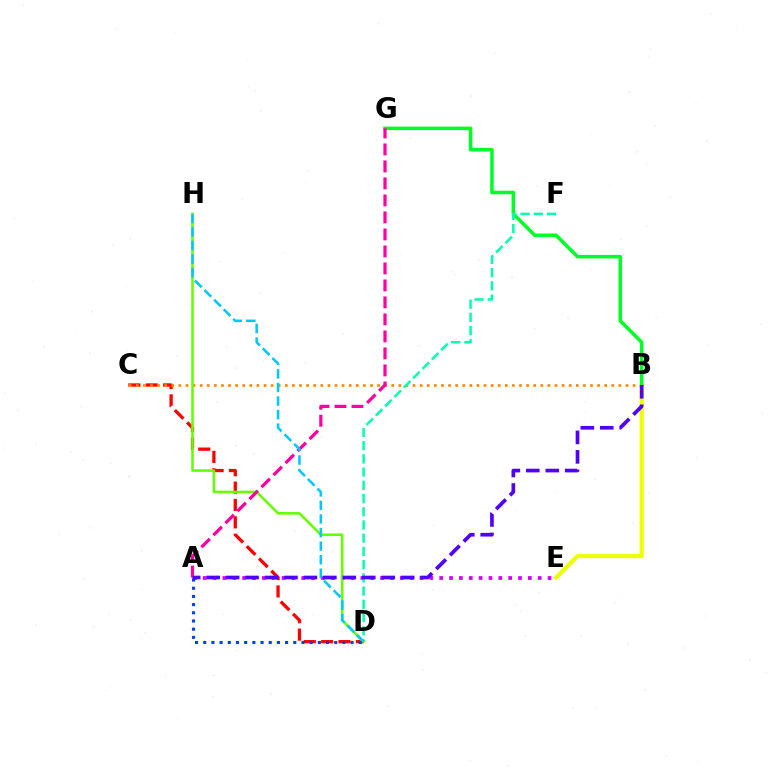{('C', 'D'): [{'color': '#ff0000', 'line_style': 'dashed', 'thickness': 2.36}], ('B', 'E'): [{'color': '#eeff00', 'line_style': 'solid', 'thickness': 2.98}], ('B', 'C'): [{'color': '#ff8800', 'line_style': 'dotted', 'thickness': 1.93}], ('A', 'E'): [{'color': '#d600ff', 'line_style': 'dotted', 'thickness': 2.68}], ('B', 'G'): [{'color': '#00ff27', 'line_style': 'solid', 'thickness': 2.54}], ('D', 'F'): [{'color': '#00ffaf', 'line_style': 'dashed', 'thickness': 1.8}], ('A', 'D'): [{'color': '#003fff', 'line_style': 'dotted', 'thickness': 2.22}], ('D', 'H'): [{'color': '#66ff00', 'line_style': 'solid', 'thickness': 1.85}, {'color': '#00c7ff', 'line_style': 'dashed', 'thickness': 1.84}], ('A', 'G'): [{'color': '#ff00a0', 'line_style': 'dashed', 'thickness': 2.31}], ('A', 'B'): [{'color': '#4f00ff', 'line_style': 'dashed', 'thickness': 2.64}]}